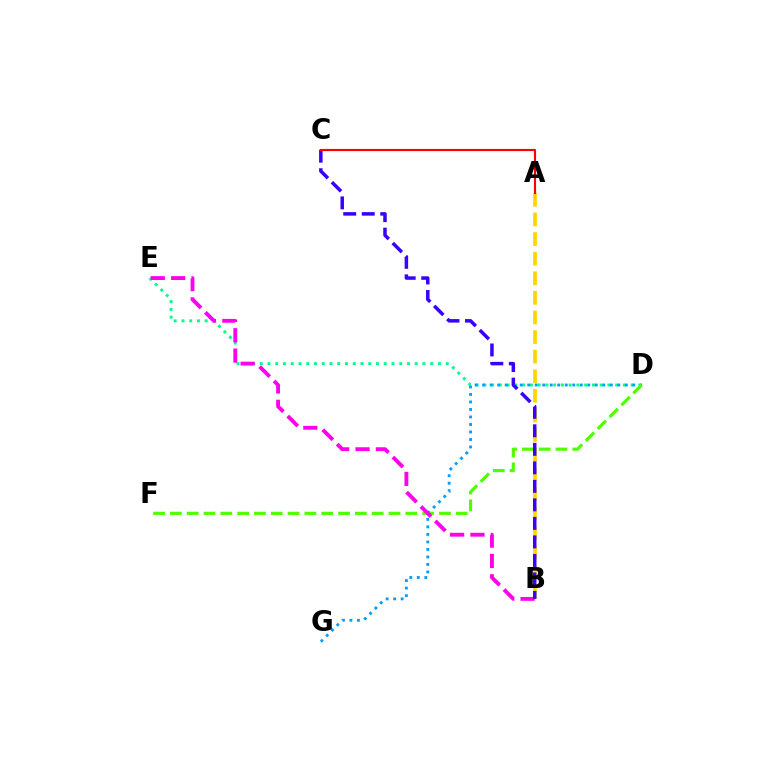{('D', 'E'): [{'color': '#00ff86', 'line_style': 'dotted', 'thickness': 2.11}], ('D', 'G'): [{'color': '#009eff', 'line_style': 'dotted', 'thickness': 2.04}], ('D', 'F'): [{'color': '#4fff00', 'line_style': 'dashed', 'thickness': 2.28}], ('B', 'E'): [{'color': '#ff00ed', 'line_style': 'dashed', 'thickness': 2.77}], ('A', 'B'): [{'color': '#ffd500', 'line_style': 'dashed', 'thickness': 2.66}], ('B', 'C'): [{'color': '#3700ff', 'line_style': 'dashed', 'thickness': 2.52}], ('A', 'C'): [{'color': '#ff0000', 'line_style': 'solid', 'thickness': 1.54}]}